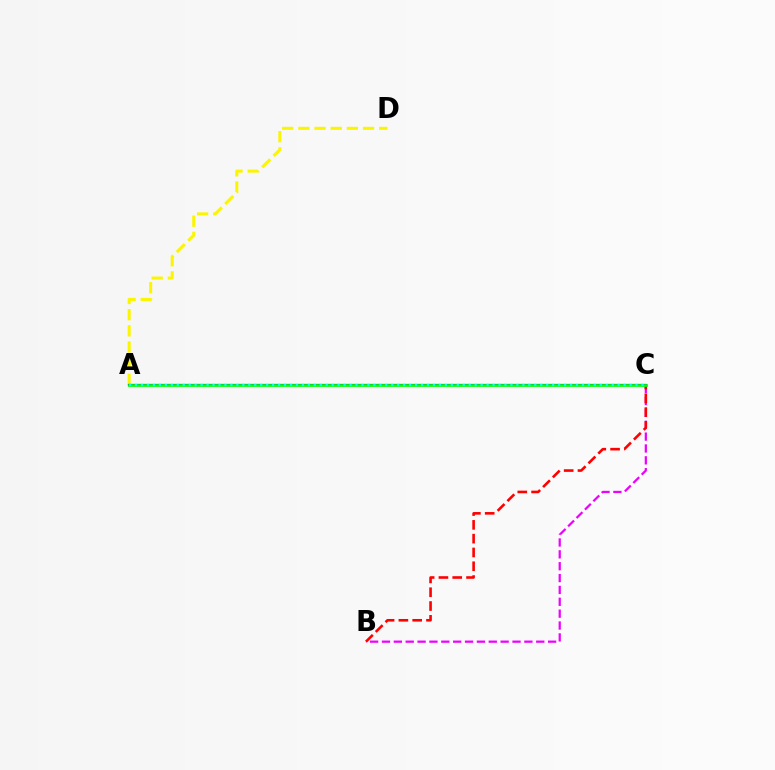{('A', 'D'): [{'color': '#fcf500', 'line_style': 'dashed', 'thickness': 2.2}], ('B', 'C'): [{'color': '#ee00ff', 'line_style': 'dashed', 'thickness': 1.61}, {'color': '#ff0000', 'line_style': 'dashed', 'thickness': 1.88}], ('A', 'C'): [{'color': '#0010ff', 'line_style': 'solid', 'thickness': 1.58}, {'color': '#08ff00', 'line_style': 'solid', 'thickness': 1.95}, {'color': '#00fff6', 'line_style': 'dotted', 'thickness': 1.62}]}